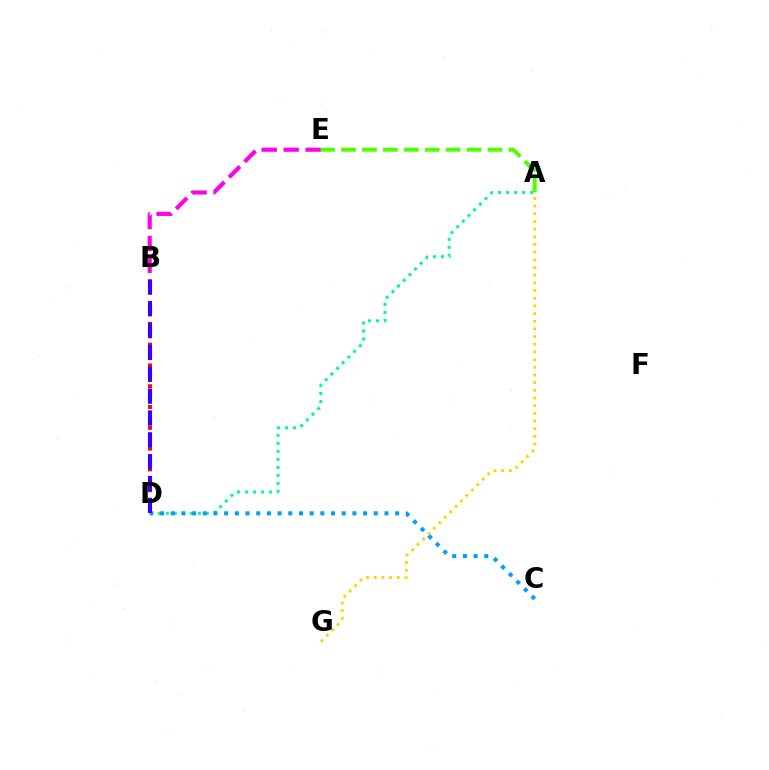{('B', 'E'): [{'color': '#ff00ed', 'line_style': 'dashed', 'thickness': 2.98}], ('A', 'E'): [{'color': '#4fff00', 'line_style': 'dashed', 'thickness': 2.84}], ('A', 'D'): [{'color': '#00ff86', 'line_style': 'dotted', 'thickness': 2.18}], ('C', 'D'): [{'color': '#009eff', 'line_style': 'dotted', 'thickness': 2.9}], ('B', 'D'): [{'color': '#ff0000', 'line_style': 'dotted', 'thickness': 2.83}, {'color': '#3700ff', 'line_style': 'dashed', 'thickness': 2.97}], ('A', 'G'): [{'color': '#ffd500', 'line_style': 'dotted', 'thickness': 2.09}]}